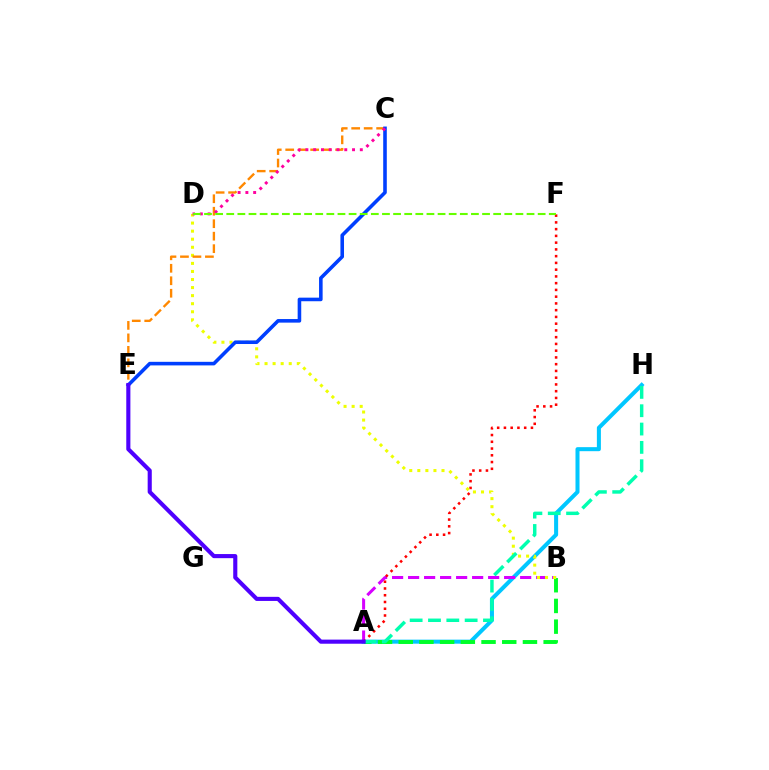{('A', 'H'): [{'color': '#00c7ff', 'line_style': 'solid', 'thickness': 2.9}, {'color': '#00ffaf', 'line_style': 'dashed', 'thickness': 2.49}], ('A', 'B'): [{'color': '#00ff27', 'line_style': 'dashed', 'thickness': 2.81}, {'color': '#d600ff', 'line_style': 'dashed', 'thickness': 2.17}], ('A', 'F'): [{'color': '#ff0000', 'line_style': 'dotted', 'thickness': 1.83}], ('B', 'D'): [{'color': '#eeff00', 'line_style': 'dotted', 'thickness': 2.19}], ('C', 'E'): [{'color': '#ff8800', 'line_style': 'dashed', 'thickness': 1.7}, {'color': '#003fff', 'line_style': 'solid', 'thickness': 2.58}], ('C', 'D'): [{'color': '#ff00a0', 'line_style': 'dotted', 'thickness': 2.11}], ('A', 'E'): [{'color': '#4f00ff', 'line_style': 'solid', 'thickness': 2.96}], ('D', 'F'): [{'color': '#66ff00', 'line_style': 'dashed', 'thickness': 1.51}]}